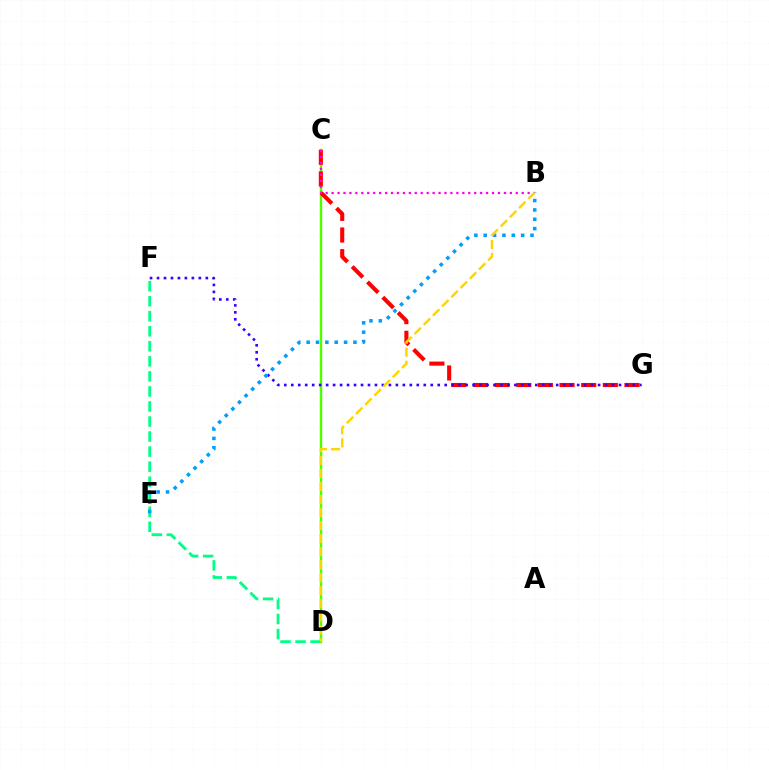{('D', 'F'): [{'color': '#00ff86', 'line_style': 'dashed', 'thickness': 2.04}], ('C', 'D'): [{'color': '#4fff00', 'line_style': 'solid', 'thickness': 1.74}], ('C', 'G'): [{'color': '#ff0000', 'line_style': 'dashed', 'thickness': 2.94}], ('F', 'G'): [{'color': '#3700ff', 'line_style': 'dotted', 'thickness': 1.89}], ('B', 'C'): [{'color': '#ff00ed', 'line_style': 'dotted', 'thickness': 1.61}], ('B', 'E'): [{'color': '#009eff', 'line_style': 'dotted', 'thickness': 2.54}], ('B', 'D'): [{'color': '#ffd500', 'line_style': 'dashed', 'thickness': 1.77}]}